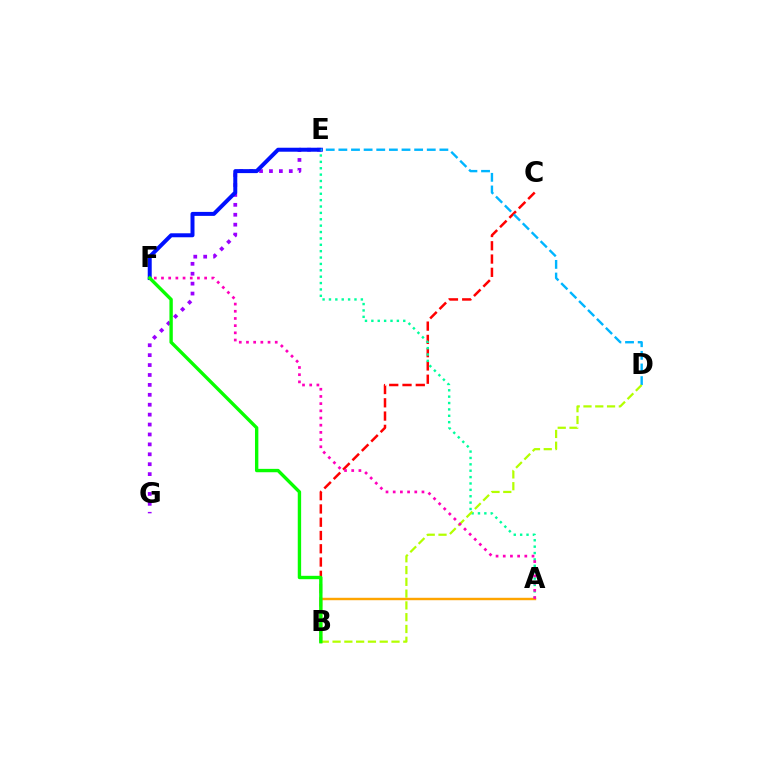{('E', 'G'): [{'color': '#9b00ff', 'line_style': 'dotted', 'thickness': 2.69}], ('B', 'C'): [{'color': '#ff0000', 'line_style': 'dashed', 'thickness': 1.8}], ('E', 'F'): [{'color': '#0010ff', 'line_style': 'solid', 'thickness': 2.87}], ('A', 'E'): [{'color': '#00ff9d', 'line_style': 'dotted', 'thickness': 1.73}], ('D', 'E'): [{'color': '#00b5ff', 'line_style': 'dashed', 'thickness': 1.72}], ('A', 'B'): [{'color': '#ffa500', 'line_style': 'solid', 'thickness': 1.74}], ('B', 'D'): [{'color': '#b3ff00', 'line_style': 'dashed', 'thickness': 1.6}], ('A', 'F'): [{'color': '#ff00bd', 'line_style': 'dotted', 'thickness': 1.95}], ('B', 'F'): [{'color': '#08ff00', 'line_style': 'solid', 'thickness': 2.43}]}